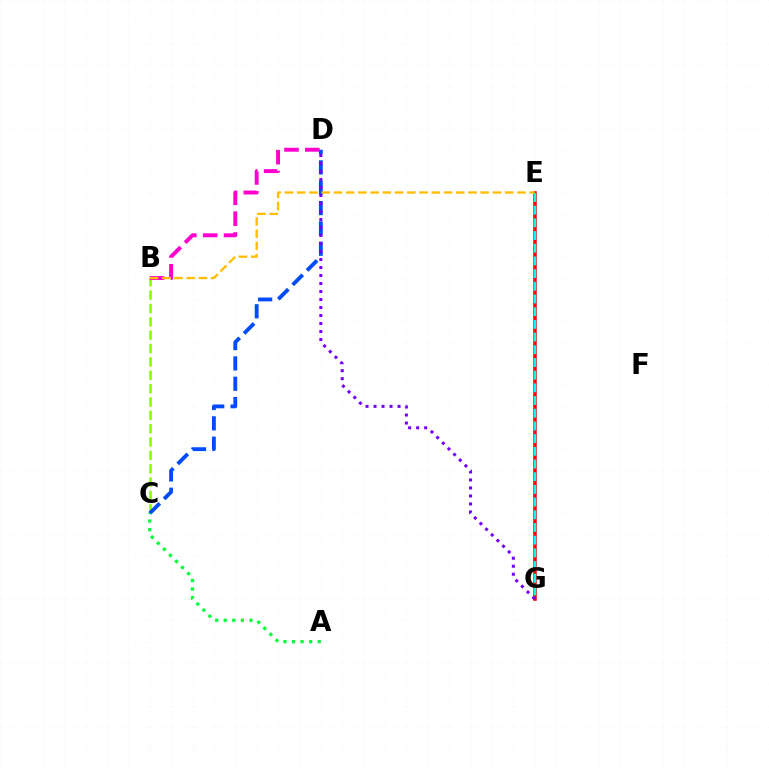{('E', 'G'): [{'color': '#ff0000', 'line_style': 'solid', 'thickness': 2.55}, {'color': '#00fff6', 'line_style': 'dashed', 'thickness': 1.72}], ('B', 'C'): [{'color': '#84ff00', 'line_style': 'dashed', 'thickness': 1.81}], ('C', 'D'): [{'color': '#004bff', 'line_style': 'dashed', 'thickness': 2.76}], ('A', 'C'): [{'color': '#00ff39', 'line_style': 'dotted', 'thickness': 2.33}], ('D', 'G'): [{'color': '#7200ff', 'line_style': 'dotted', 'thickness': 2.17}], ('B', 'D'): [{'color': '#ff00cf', 'line_style': 'dashed', 'thickness': 2.83}], ('B', 'E'): [{'color': '#ffbd00', 'line_style': 'dashed', 'thickness': 1.66}]}